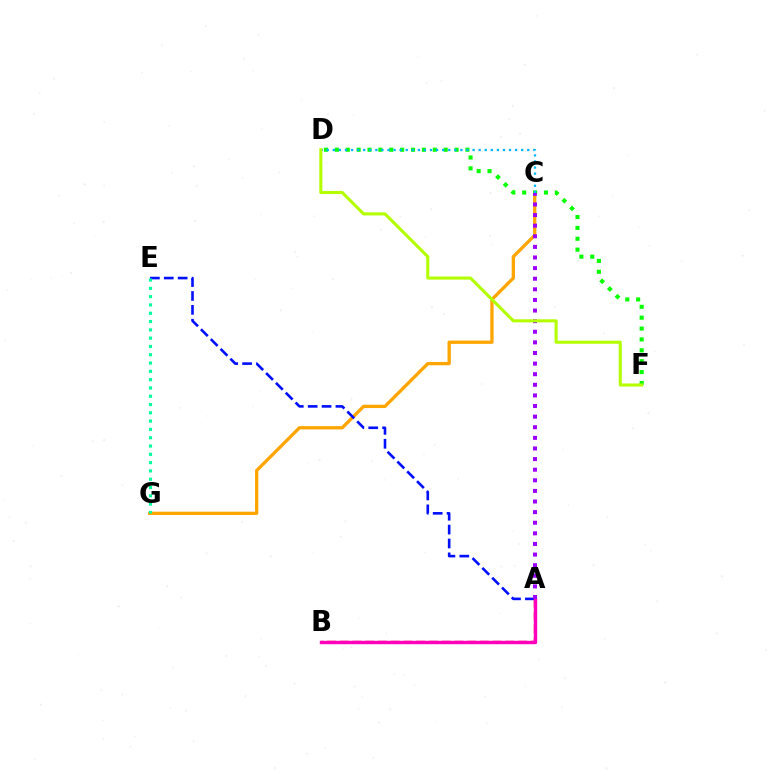{('C', 'G'): [{'color': '#ffa500', 'line_style': 'solid', 'thickness': 2.38}], ('A', 'B'): [{'color': '#ff0000', 'line_style': 'dashed', 'thickness': 1.73}, {'color': '#ff00bd', 'line_style': 'solid', 'thickness': 2.45}], ('A', 'E'): [{'color': '#0010ff', 'line_style': 'dashed', 'thickness': 1.89}], ('D', 'F'): [{'color': '#08ff00', 'line_style': 'dotted', 'thickness': 2.96}, {'color': '#b3ff00', 'line_style': 'solid', 'thickness': 2.21}], ('C', 'D'): [{'color': '#00b5ff', 'line_style': 'dotted', 'thickness': 1.65}], ('E', 'G'): [{'color': '#00ff9d', 'line_style': 'dotted', 'thickness': 2.25}], ('A', 'C'): [{'color': '#9b00ff', 'line_style': 'dotted', 'thickness': 2.88}]}